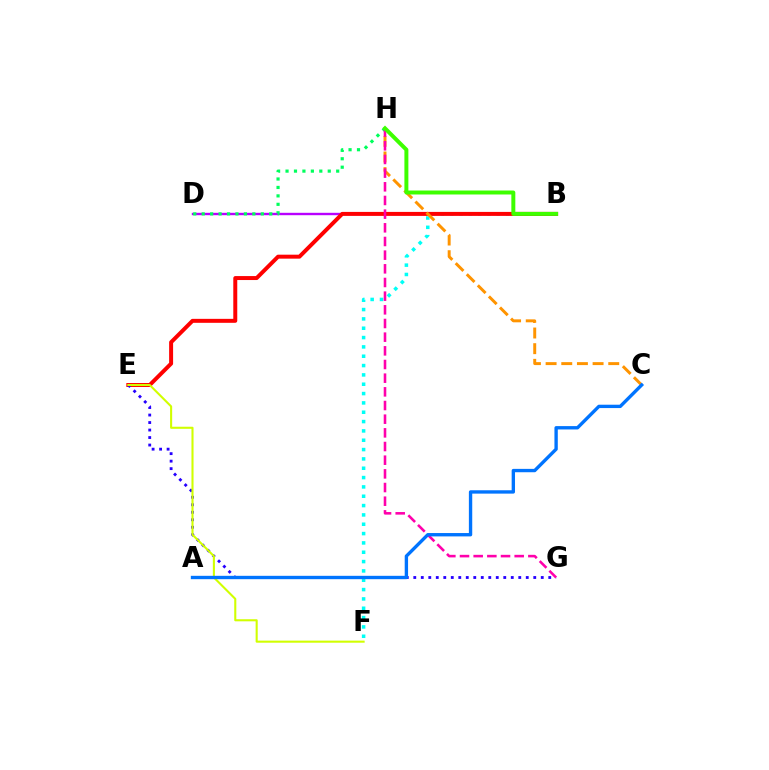{('B', 'F'): [{'color': '#00fff6', 'line_style': 'dotted', 'thickness': 2.54}], ('B', 'D'): [{'color': '#b900ff', 'line_style': 'solid', 'thickness': 1.72}], ('B', 'E'): [{'color': '#ff0000', 'line_style': 'solid', 'thickness': 2.86}], ('E', 'G'): [{'color': '#2500ff', 'line_style': 'dotted', 'thickness': 2.04}], ('C', 'H'): [{'color': '#ff9400', 'line_style': 'dashed', 'thickness': 2.13}], ('D', 'H'): [{'color': '#00ff5c', 'line_style': 'dotted', 'thickness': 2.29}], ('G', 'H'): [{'color': '#ff00ac', 'line_style': 'dashed', 'thickness': 1.86}], ('E', 'F'): [{'color': '#d1ff00', 'line_style': 'solid', 'thickness': 1.5}], ('A', 'C'): [{'color': '#0074ff', 'line_style': 'solid', 'thickness': 2.42}], ('B', 'H'): [{'color': '#3dff00', 'line_style': 'solid', 'thickness': 2.86}]}